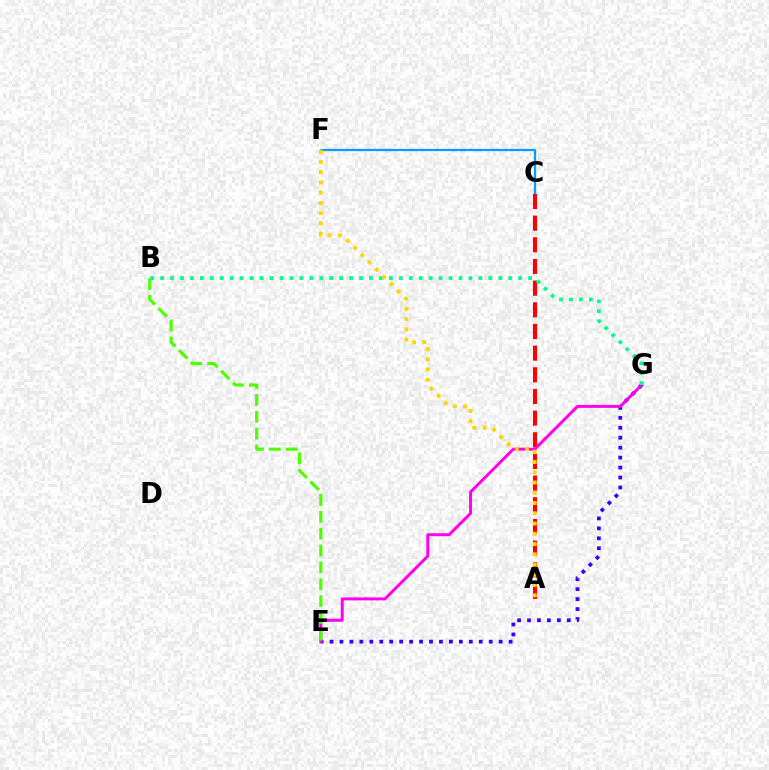{('E', 'G'): [{'color': '#3700ff', 'line_style': 'dotted', 'thickness': 2.7}, {'color': '#ff00ed', 'line_style': 'solid', 'thickness': 2.13}], ('A', 'C'): [{'color': '#ff0000', 'line_style': 'dashed', 'thickness': 2.94}], ('B', 'E'): [{'color': '#4fff00', 'line_style': 'dashed', 'thickness': 2.29}], ('C', 'F'): [{'color': '#009eff', 'line_style': 'solid', 'thickness': 1.59}], ('B', 'G'): [{'color': '#00ff86', 'line_style': 'dotted', 'thickness': 2.7}], ('A', 'F'): [{'color': '#ffd500', 'line_style': 'dotted', 'thickness': 2.79}]}